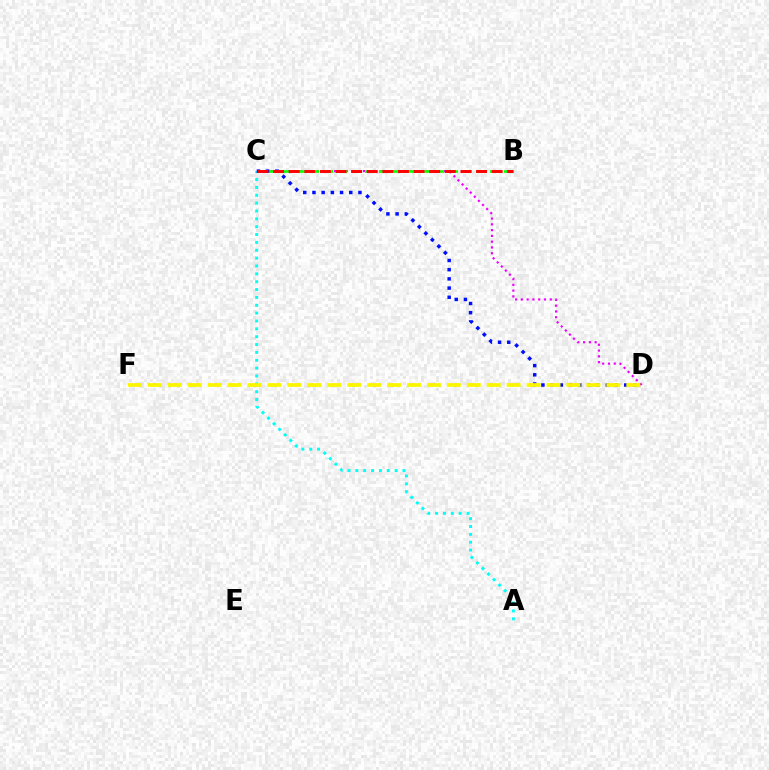{('A', 'C'): [{'color': '#00fff6', 'line_style': 'dotted', 'thickness': 2.13}], ('C', 'D'): [{'color': '#ee00ff', 'line_style': 'dotted', 'thickness': 1.57}, {'color': '#0010ff', 'line_style': 'dotted', 'thickness': 2.5}], ('B', 'C'): [{'color': '#08ff00', 'line_style': 'dashed', 'thickness': 1.88}, {'color': '#ff0000', 'line_style': 'dashed', 'thickness': 2.12}], ('D', 'F'): [{'color': '#fcf500', 'line_style': 'dashed', 'thickness': 2.71}]}